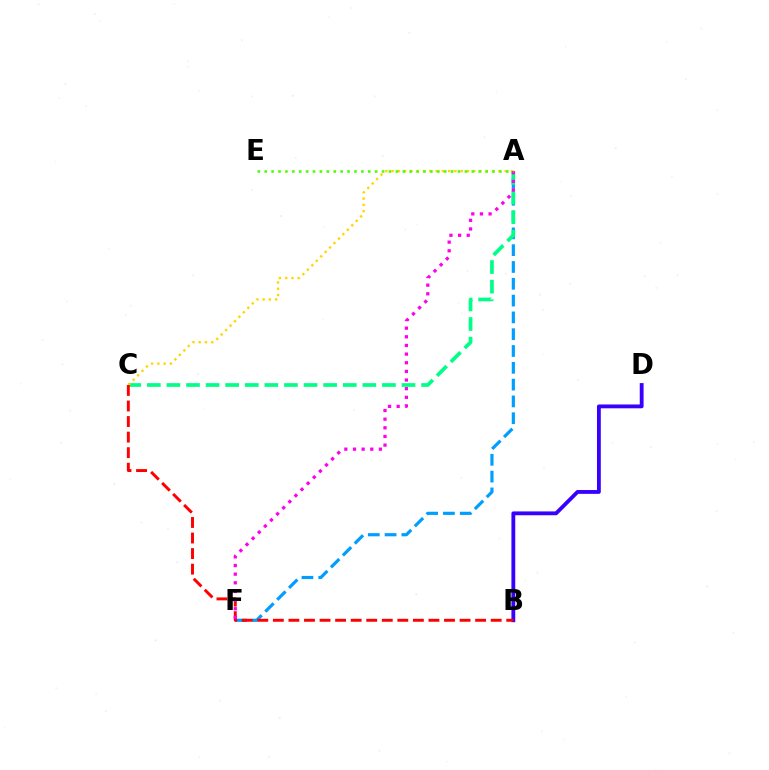{('B', 'D'): [{'color': '#3700ff', 'line_style': 'solid', 'thickness': 2.76}], ('A', 'F'): [{'color': '#009eff', 'line_style': 'dashed', 'thickness': 2.28}, {'color': '#ff00ed', 'line_style': 'dotted', 'thickness': 2.35}], ('A', 'C'): [{'color': '#00ff86', 'line_style': 'dashed', 'thickness': 2.66}, {'color': '#ffd500', 'line_style': 'dotted', 'thickness': 1.71}], ('B', 'C'): [{'color': '#ff0000', 'line_style': 'dashed', 'thickness': 2.11}], ('A', 'E'): [{'color': '#4fff00', 'line_style': 'dotted', 'thickness': 1.88}]}